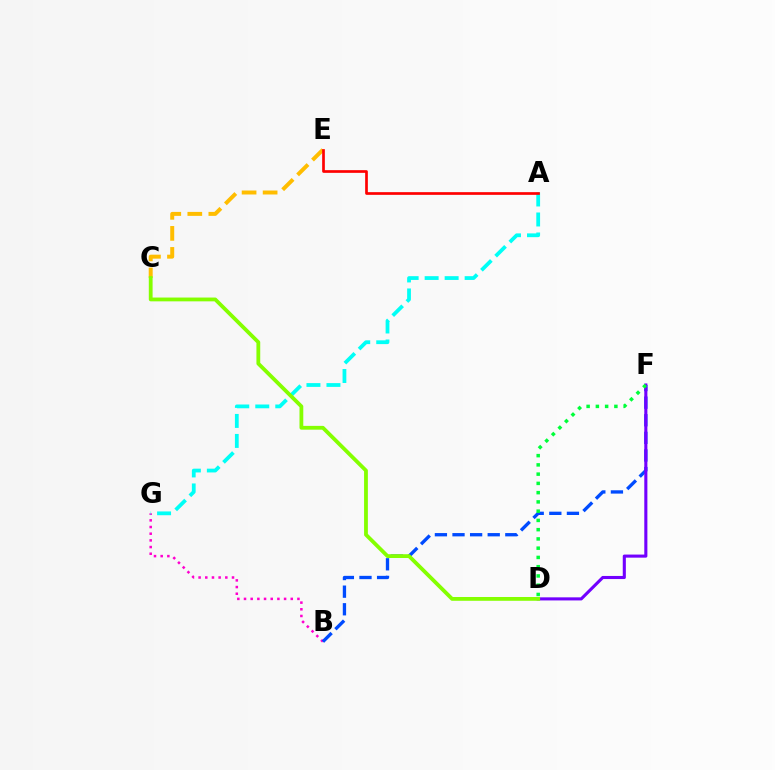{('C', 'E'): [{'color': '#ffbd00', 'line_style': 'dashed', 'thickness': 2.86}], ('B', 'G'): [{'color': '#ff00cf', 'line_style': 'dotted', 'thickness': 1.81}], ('B', 'F'): [{'color': '#004bff', 'line_style': 'dashed', 'thickness': 2.39}], ('D', 'F'): [{'color': '#7200ff', 'line_style': 'solid', 'thickness': 2.23}, {'color': '#00ff39', 'line_style': 'dotted', 'thickness': 2.51}], ('A', 'G'): [{'color': '#00fff6', 'line_style': 'dashed', 'thickness': 2.72}], ('A', 'E'): [{'color': '#ff0000', 'line_style': 'solid', 'thickness': 1.93}], ('C', 'D'): [{'color': '#84ff00', 'line_style': 'solid', 'thickness': 2.73}]}